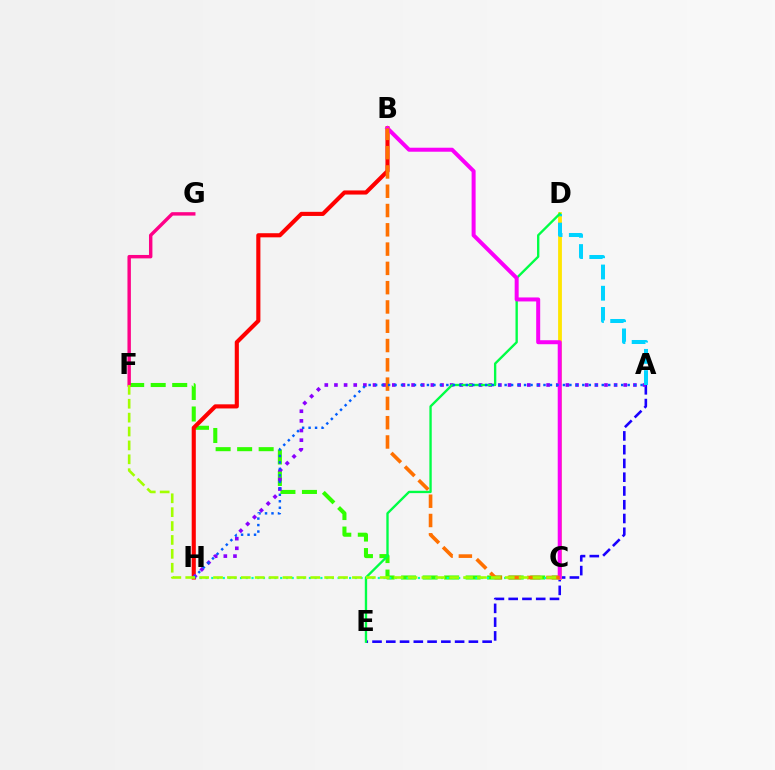{('A', 'E'): [{'color': '#1900ff', 'line_style': 'dashed', 'thickness': 1.87}], ('C', 'F'): [{'color': '#31ff00', 'line_style': 'dashed', 'thickness': 2.92}, {'color': '#a2ff00', 'line_style': 'dashed', 'thickness': 1.89}], ('C', 'H'): [{'color': '#00ffbb', 'line_style': 'dotted', 'thickness': 1.56}], ('C', 'D'): [{'color': '#ffe600', 'line_style': 'solid', 'thickness': 2.73}], ('B', 'H'): [{'color': '#ff0000', 'line_style': 'solid', 'thickness': 2.97}], ('A', 'H'): [{'color': '#8a00ff', 'line_style': 'dotted', 'thickness': 2.62}, {'color': '#005dff', 'line_style': 'dotted', 'thickness': 1.76}], ('A', 'D'): [{'color': '#00d3ff', 'line_style': 'dashed', 'thickness': 2.88}], ('D', 'E'): [{'color': '#00ff45', 'line_style': 'solid', 'thickness': 1.69}], ('B', 'C'): [{'color': '#fa00f9', 'line_style': 'solid', 'thickness': 2.88}, {'color': '#ff7000', 'line_style': 'dashed', 'thickness': 2.62}], ('F', 'G'): [{'color': '#ff0088', 'line_style': 'solid', 'thickness': 2.46}]}